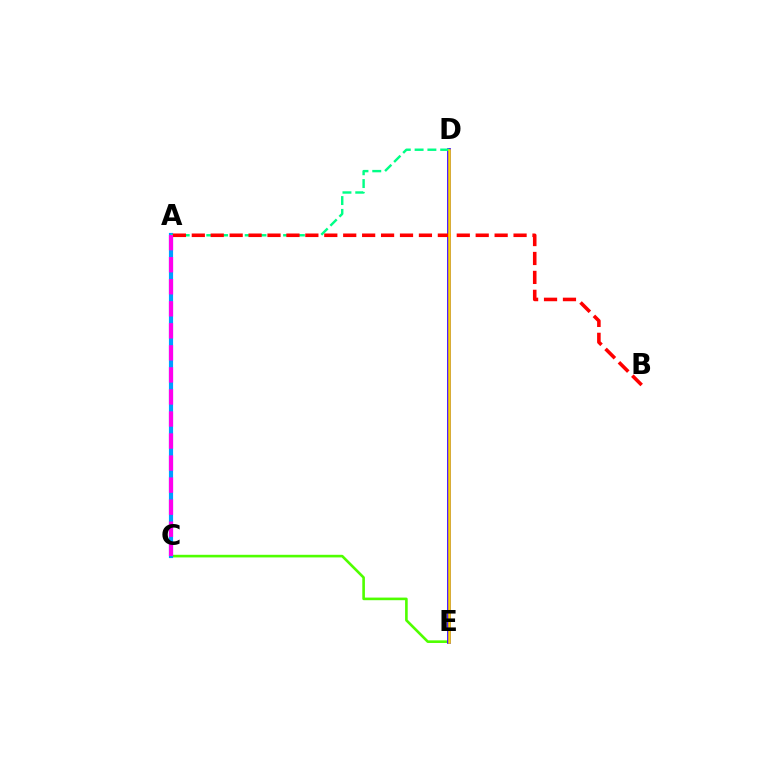{('C', 'E'): [{'color': '#4fff00', 'line_style': 'solid', 'thickness': 1.89}], ('A', 'C'): [{'color': '#009eff', 'line_style': 'solid', 'thickness': 3.0}, {'color': '#ff00ed', 'line_style': 'dashed', 'thickness': 2.99}], ('D', 'E'): [{'color': '#3700ff', 'line_style': 'solid', 'thickness': 2.69}, {'color': '#ffd500', 'line_style': 'solid', 'thickness': 1.84}], ('A', 'D'): [{'color': '#00ff86', 'line_style': 'dashed', 'thickness': 1.74}], ('A', 'B'): [{'color': '#ff0000', 'line_style': 'dashed', 'thickness': 2.57}]}